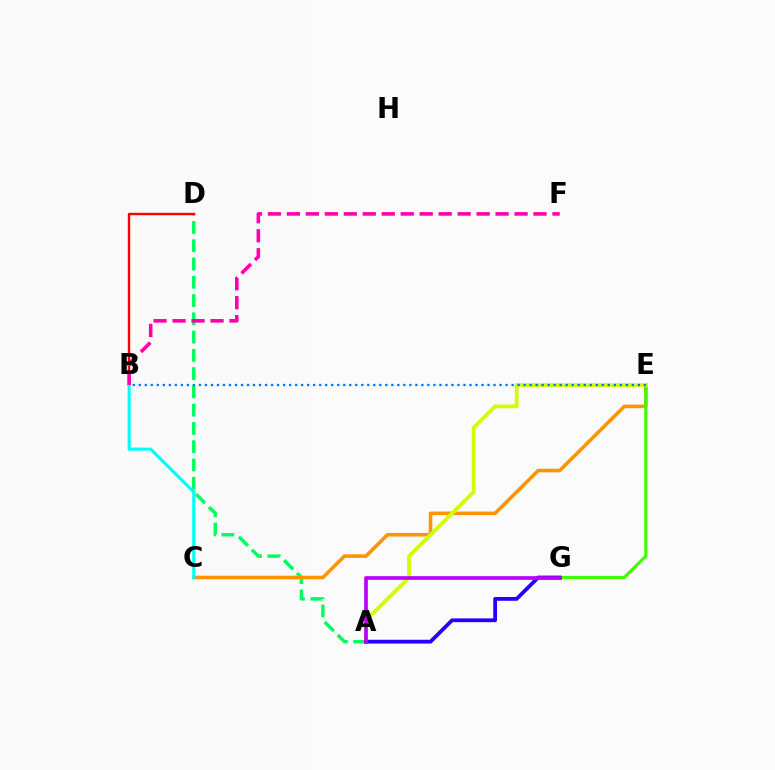{('A', 'D'): [{'color': '#00ff5c', 'line_style': 'dashed', 'thickness': 2.48}], ('C', 'E'): [{'color': '#ff9400', 'line_style': 'solid', 'thickness': 2.57}], ('B', 'D'): [{'color': '#ff0000', 'line_style': 'solid', 'thickness': 1.73}], ('E', 'G'): [{'color': '#3dff00', 'line_style': 'solid', 'thickness': 2.29}], ('A', 'E'): [{'color': '#d1ff00', 'line_style': 'solid', 'thickness': 2.72}], ('B', 'C'): [{'color': '#00fff6', 'line_style': 'solid', 'thickness': 2.23}], ('B', 'E'): [{'color': '#0074ff', 'line_style': 'dotted', 'thickness': 1.63}], ('A', 'G'): [{'color': '#2500ff', 'line_style': 'solid', 'thickness': 2.73}, {'color': '#b900ff', 'line_style': 'solid', 'thickness': 2.64}], ('B', 'F'): [{'color': '#ff00ac', 'line_style': 'dashed', 'thickness': 2.58}]}